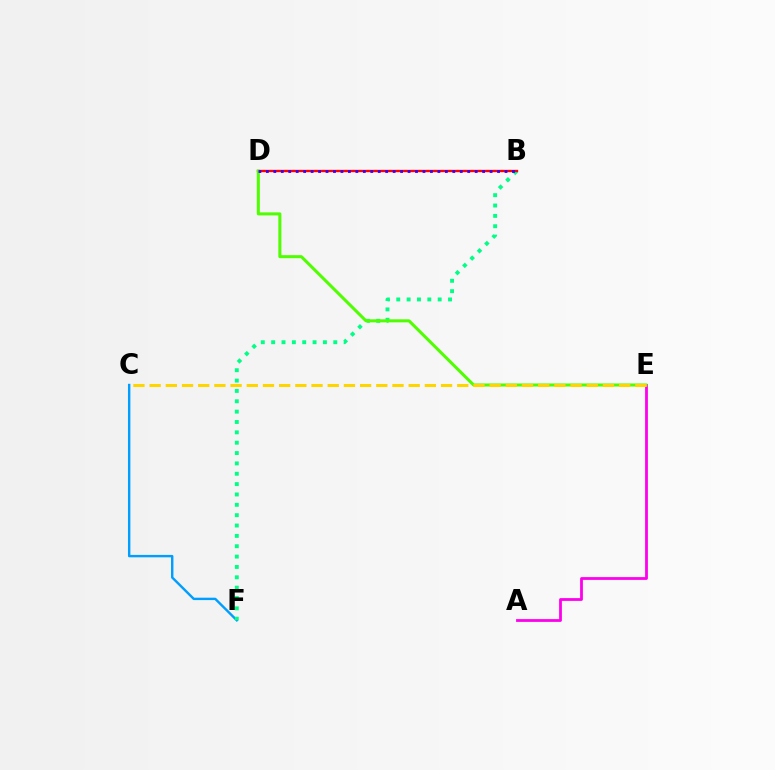{('C', 'F'): [{'color': '#009eff', 'line_style': 'solid', 'thickness': 1.73}], ('A', 'E'): [{'color': '#ff00ed', 'line_style': 'solid', 'thickness': 2.01}], ('B', 'F'): [{'color': '#00ff86', 'line_style': 'dotted', 'thickness': 2.81}], ('B', 'D'): [{'color': '#ff0000', 'line_style': 'solid', 'thickness': 1.69}, {'color': '#3700ff', 'line_style': 'dotted', 'thickness': 2.03}], ('D', 'E'): [{'color': '#4fff00', 'line_style': 'solid', 'thickness': 2.19}], ('C', 'E'): [{'color': '#ffd500', 'line_style': 'dashed', 'thickness': 2.2}]}